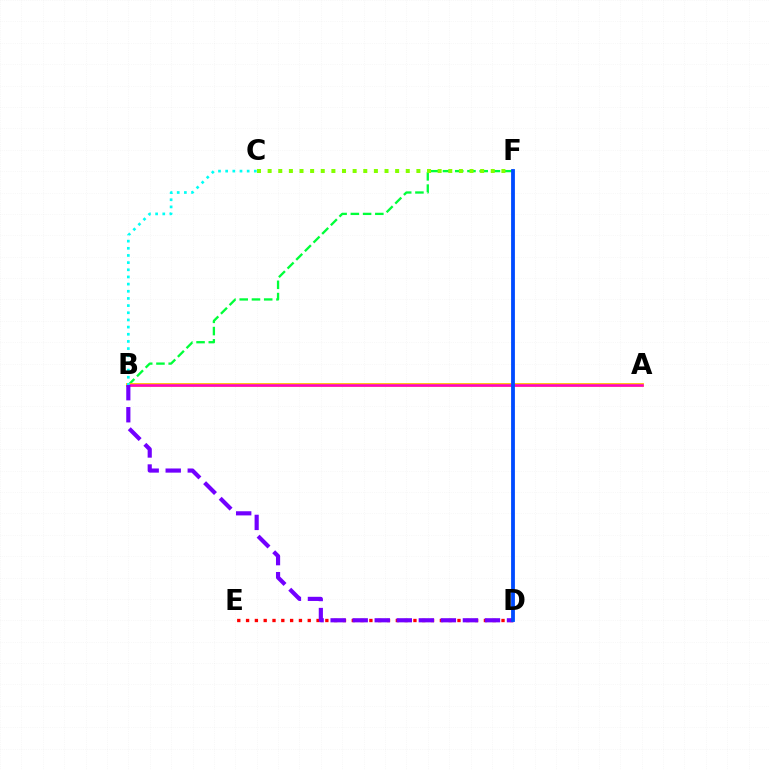{('D', 'E'): [{'color': '#ff0000', 'line_style': 'dotted', 'thickness': 2.39}], ('B', 'F'): [{'color': '#00ff39', 'line_style': 'dashed', 'thickness': 1.66}], ('A', 'B'): [{'color': '#ffbd00', 'line_style': 'solid', 'thickness': 2.75}, {'color': '#ff00cf', 'line_style': 'solid', 'thickness': 1.8}], ('C', 'F'): [{'color': '#84ff00', 'line_style': 'dotted', 'thickness': 2.89}], ('B', 'D'): [{'color': '#7200ff', 'line_style': 'dashed', 'thickness': 2.99}], ('B', 'C'): [{'color': '#00fff6', 'line_style': 'dotted', 'thickness': 1.95}], ('D', 'F'): [{'color': '#004bff', 'line_style': 'solid', 'thickness': 2.75}]}